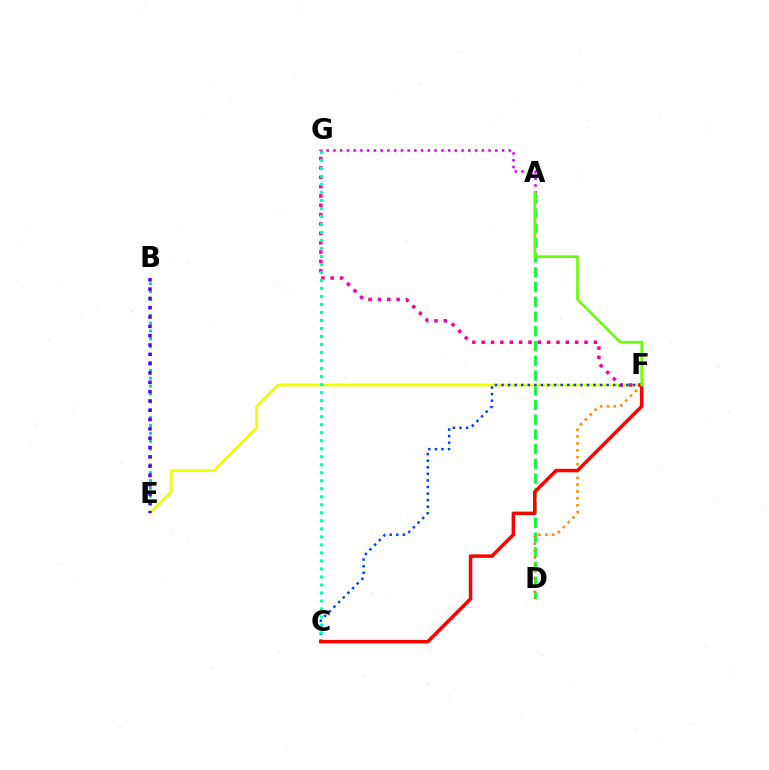{('B', 'E'): [{'color': '#00c7ff', 'line_style': 'dotted', 'thickness': 2.14}, {'color': '#4f00ff', 'line_style': 'dotted', 'thickness': 2.53}], ('A', 'D'): [{'color': '#00ff27', 'line_style': 'dashed', 'thickness': 2.0}], ('D', 'F'): [{'color': '#ff8800', 'line_style': 'dotted', 'thickness': 1.87}], ('E', 'F'): [{'color': '#eeff00', 'line_style': 'solid', 'thickness': 1.98}], ('F', 'G'): [{'color': '#ff00a0', 'line_style': 'dotted', 'thickness': 2.54}], ('C', 'F'): [{'color': '#003fff', 'line_style': 'dotted', 'thickness': 1.79}, {'color': '#ff0000', 'line_style': 'solid', 'thickness': 2.51}], ('C', 'G'): [{'color': '#00ffaf', 'line_style': 'dotted', 'thickness': 2.18}], ('A', 'G'): [{'color': '#d600ff', 'line_style': 'dotted', 'thickness': 1.83}], ('A', 'F'): [{'color': '#66ff00', 'line_style': 'solid', 'thickness': 1.88}]}